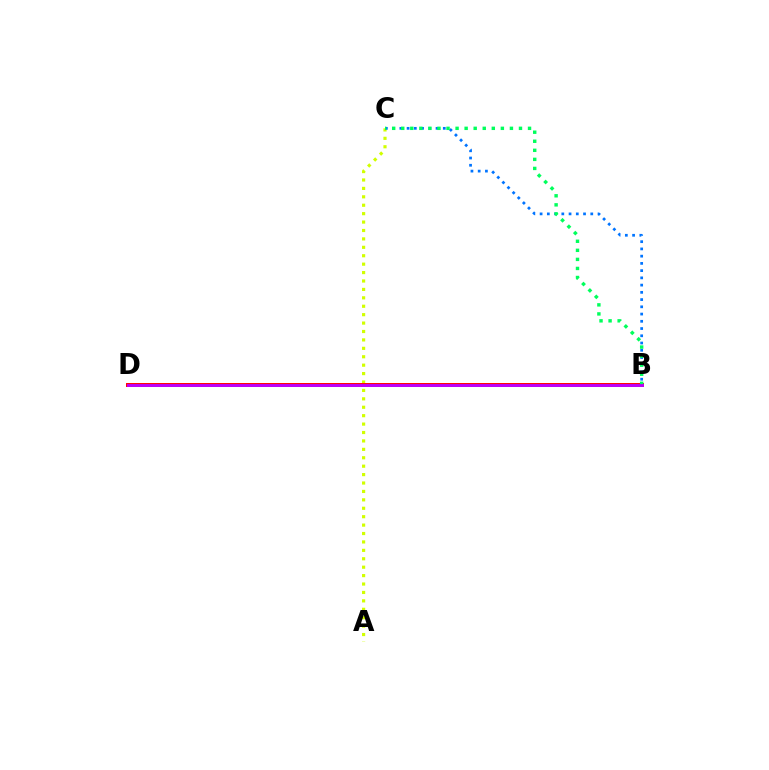{('A', 'C'): [{'color': '#d1ff00', 'line_style': 'dotted', 'thickness': 2.29}], ('B', 'C'): [{'color': '#0074ff', 'line_style': 'dotted', 'thickness': 1.97}, {'color': '#00ff5c', 'line_style': 'dotted', 'thickness': 2.46}], ('B', 'D'): [{'color': '#ff0000', 'line_style': 'solid', 'thickness': 2.85}, {'color': '#b900ff', 'line_style': 'solid', 'thickness': 2.07}]}